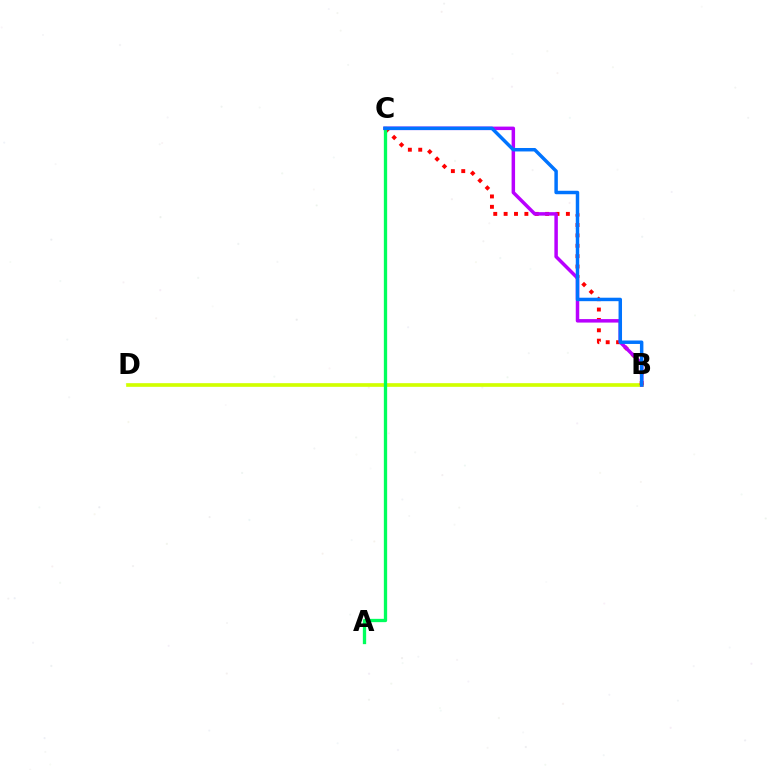{('B', 'D'): [{'color': '#d1ff00', 'line_style': 'solid', 'thickness': 2.64}], ('B', 'C'): [{'color': '#ff0000', 'line_style': 'dotted', 'thickness': 2.82}, {'color': '#b900ff', 'line_style': 'solid', 'thickness': 2.51}, {'color': '#0074ff', 'line_style': 'solid', 'thickness': 2.49}], ('A', 'C'): [{'color': '#00ff5c', 'line_style': 'solid', 'thickness': 2.38}]}